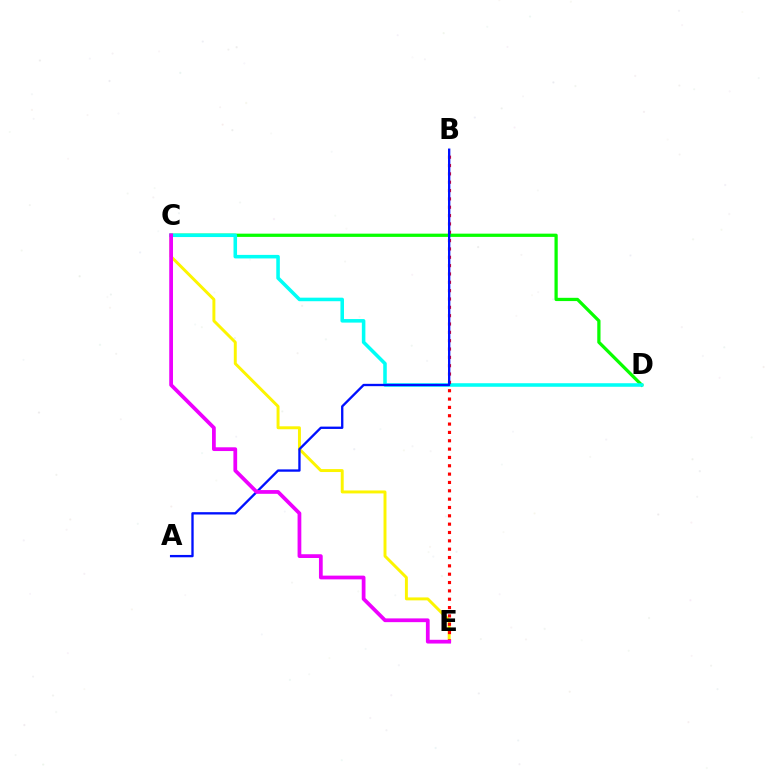{('C', 'E'): [{'color': '#fcf500', 'line_style': 'solid', 'thickness': 2.12}, {'color': '#ee00ff', 'line_style': 'solid', 'thickness': 2.7}], ('C', 'D'): [{'color': '#08ff00', 'line_style': 'solid', 'thickness': 2.34}, {'color': '#00fff6', 'line_style': 'solid', 'thickness': 2.55}], ('B', 'E'): [{'color': '#ff0000', 'line_style': 'dotted', 'thickness': 2.27}], ('A', 'B'): [{'color': '#0010ff', 'line_style': 'solid', 'thickness': 1.68}]}